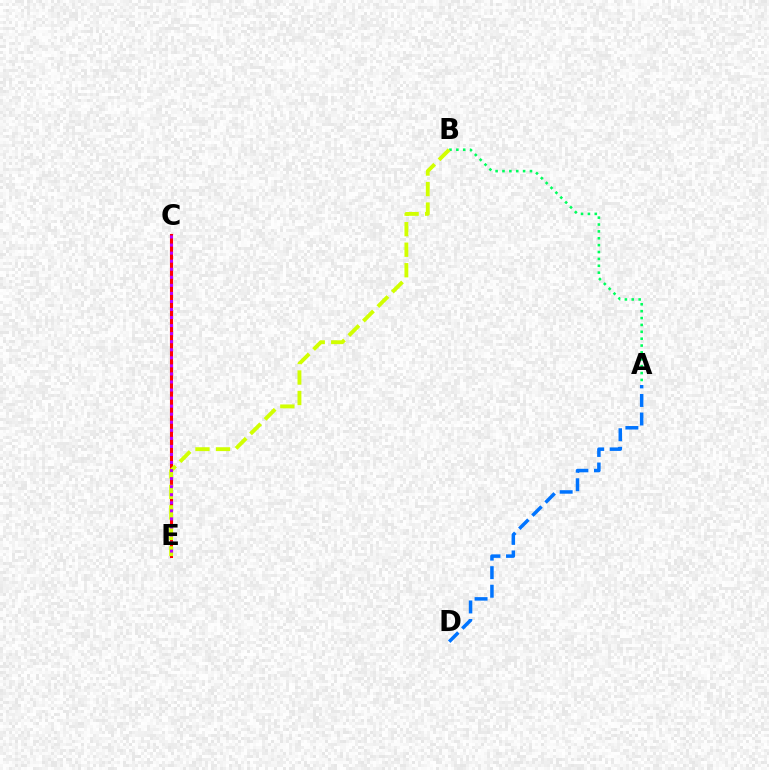{('C', 'E'): [{'color': '#ff0000', 'line_style': 'solid', 'thickness': 2.23}, {'color': '#b900ff', 'line_style': 'dotted', 'thickness': 2.19}], ('A', 'D'): [{'color': '#0074ff', 'line_style': 'dashed', 'thickness': 2.52}], ('A', 'B'): [{'color': '#00ff5c', 'line_style': 'dotted', 'thickness': 1.87}], ('B', 'E'): [{'color': '#d1ff00', 'line_style': 'dashed', 'thickness': 2.79}]}